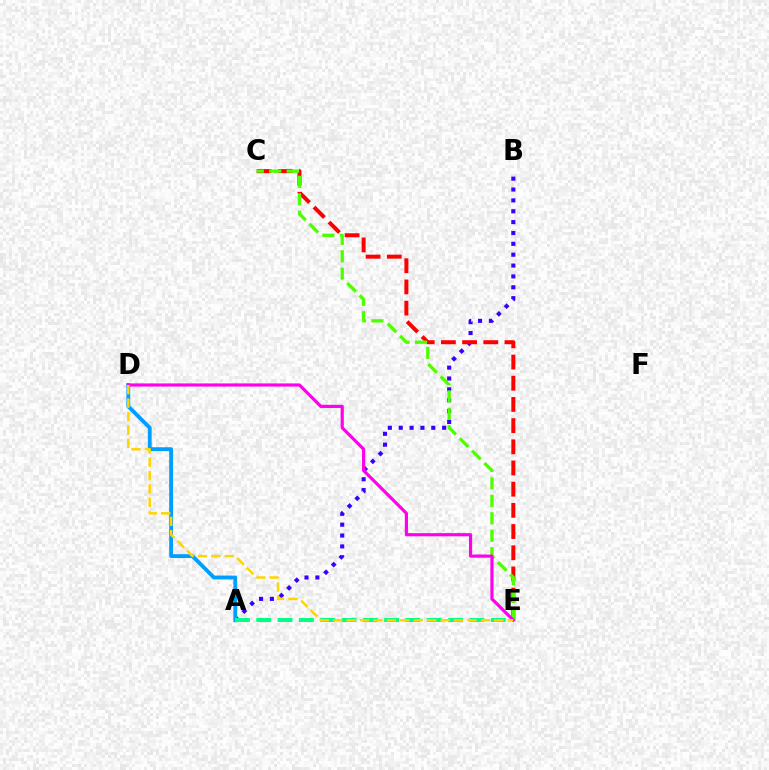{('A', 'B'): [{'color': '#3700ff', 'line_style': 'dotted', 'thickness': 2.95}], ('C', 'E'): [{'color': '#ff0000', 'line_style': 'dashed', 'thickness': 2.88}, {'color': '#4fff00', 'line_style': 'dashed', 'thickness': 2.37}], ('A', 'D'): [{'color': '#009eff', 'line_style': 'solid', 'thickness': 2.76}], ('A', 'E'): [{'color': '#00ff86', 'line_style': 'dashed', 'thickness': 2.9}], ('D', 'E'): [{'color': '#ff00ed', 'line_style': 'solid', 'thickness': 2.28}, {'color': '#ffd500', 'line_style': 'dashed', 'thickness': 1.82}]}